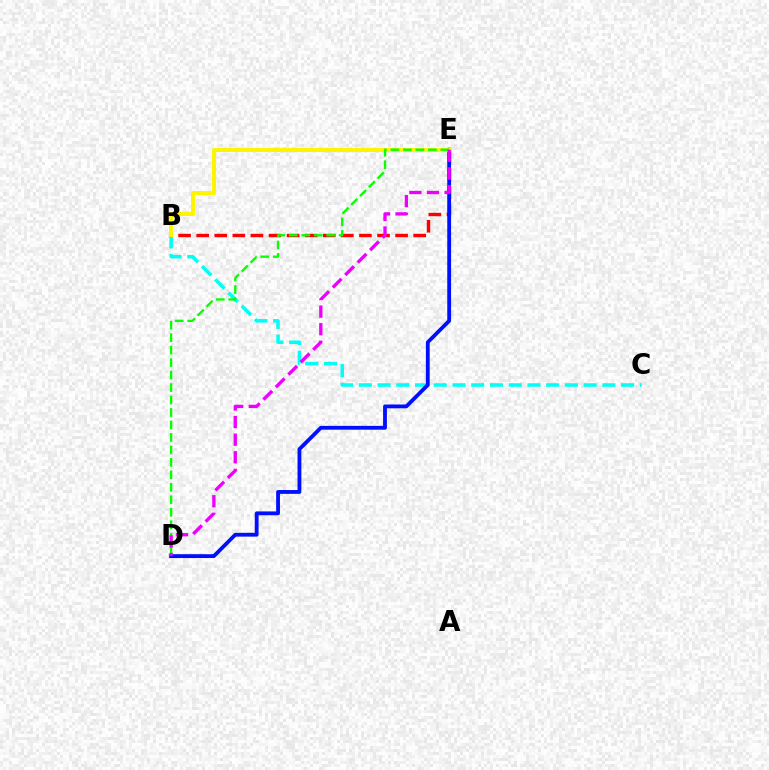{('B', 'E'): [{'color': '#ff0000', 'line_style': 'dashed', 'thickness': 2.46}, {'color': '#fcf500', 'line_style': 'solid', 'thickness': 2.89}], ('B', 'C'): [{'color': '#00fff6', 'line_style': 'dashed', 'thickness': 2.55}], ('D', 'E'): [{'color': '#0010ff', 'line_style': 'solid', 'thickness': 2.75}, {'color': '#08ff00', 'line_style': 'dashed', 'thickness': 1.69}, {'color': '#ee00ff', 'line_style': 'dashed', 'thickness': 2.39}]}